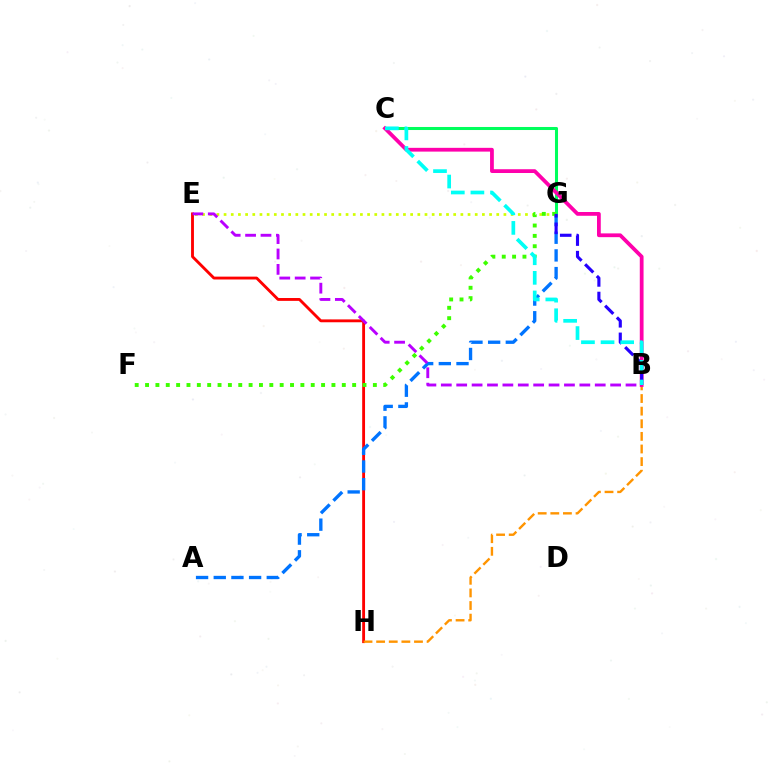{('E', 'H'): [{'color': '#ff0000', 'line_style': 'solid', 'thickness': 2.06}], ('B', 'H'): [{'color': '#ff9400', 'line_style': 'dashed', 'thickness': 1.71}], ('E', 'G'): [{'color': '#d1ff00', 'line_style': 'dotted', 'thickness': 1.95}], ('A', 'G'): [{'color': '#0074ff', 'line_style': 'dashed', 'thickness': 2.4}], ('C', 'G'): [{'color': '#00ff5c', 'line_style': 'solid', 'thickness': 2.19}], ('F', 'G'): [{'color': '#3dff00', 'line_style': 'dotted', 'thickness': 2.81}], ('B', 'C'): [{'color': '#ff00ac', 'line_style': 'solid', 'thickness': 2.72}, {'color': '#00fff6', 'line_style': 'dashed', 'thickness': 2.66}], ('B', 'G'): [{'color': '#2500ff', 'line_style': 'dashed', 'thickness': 2.25}], ('B', 'E'): [{'color': '#b900ff', 'line_style': 'dashed', 'thickness': 2.09}]}